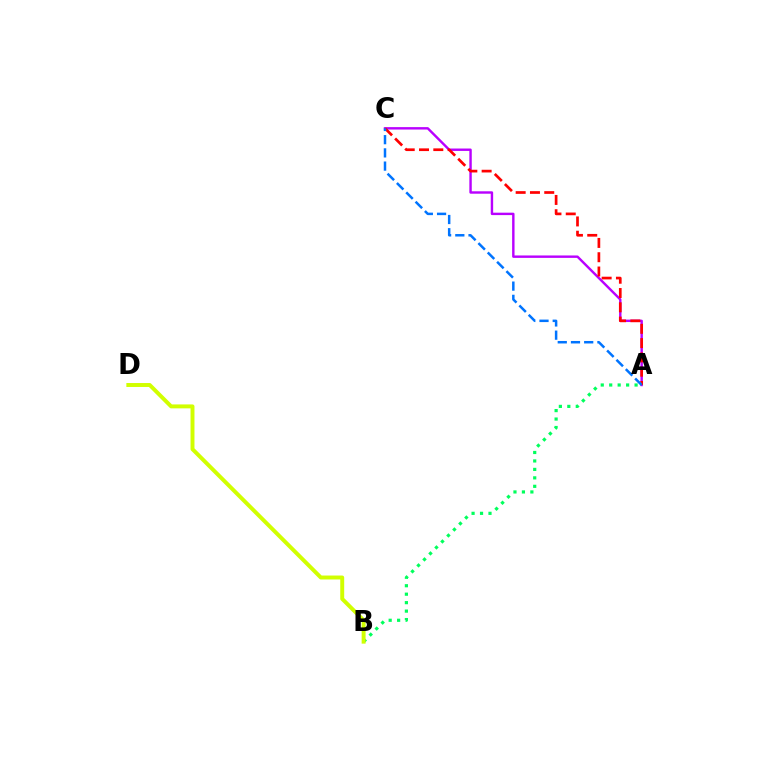{('A', 'B'): [{'color': '#00ff5c', 'line_style': 'dotted', 'thickness': 2.3}], ('B', 'D'): [{'color': '#d1ff00', 'line_style': 'solid', 'thickness': 2.84}], ('A', 'C'): [{'color': '#b900ff', 'line_style': 'solid', 'thickness': 1.74}, {'color': '#ff0000', 'line_style': 'dashed', 'thickness': 1.94}, {'color': '#0074ff', 'line_style': 'dashed', 'thickness': 1.8}]}